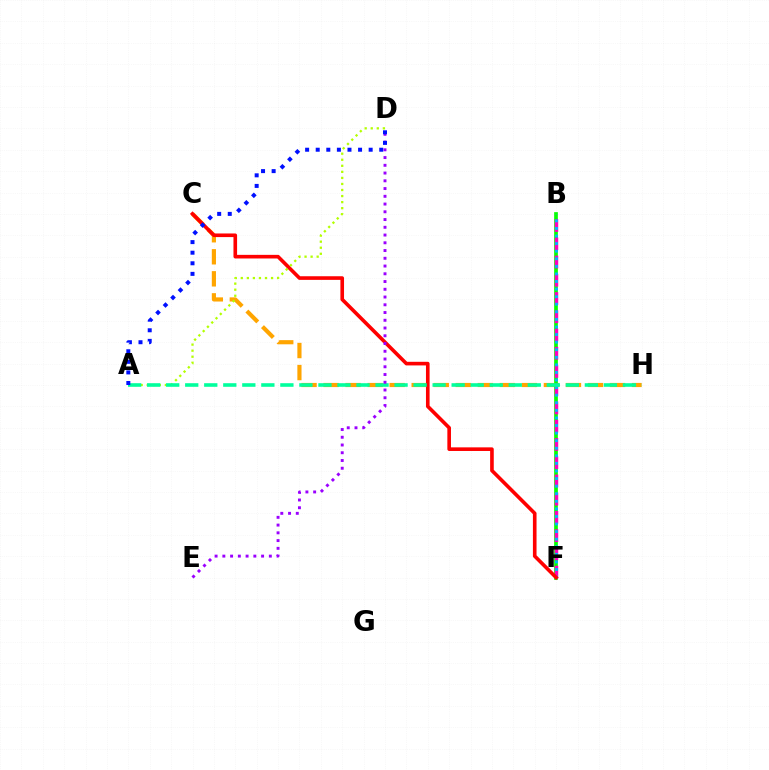{('C', 'H'): [{'color': '#ffa500', 'line_style': 'dashed', 'thickness': 2.99}], ('B', 'F'): [{'color': '#08ff00', 'line_style': 'solid', 'thickness': 2.67}, {'color': '#ff00bd', 'line_style': 'dashed', 'thickness': 2.48}, {'color': '#00b5ff', 'line_style': 'dotted', 'thickness': 2.06}], ('C', 'F'): [{'color': '#ff0000', 'line_style': 'solid', 'thickness': 2.61}], ('A', 'D'): [{'color': '#b3ff00', 'line_style': 'dotted', 'thickness': 1.64}, {'color': '#0010ff', 'line_style': 'dotted', 'thickness': 2.88}], ('A', 'H'): [{'color': '#00ff9d', 'line_style': 'dashed', 'thickness': 2.59}], ('D', 'E'): [{'color': '#9b00ff', 'line_style': 'dotted', 'thickness': 2.11}]}